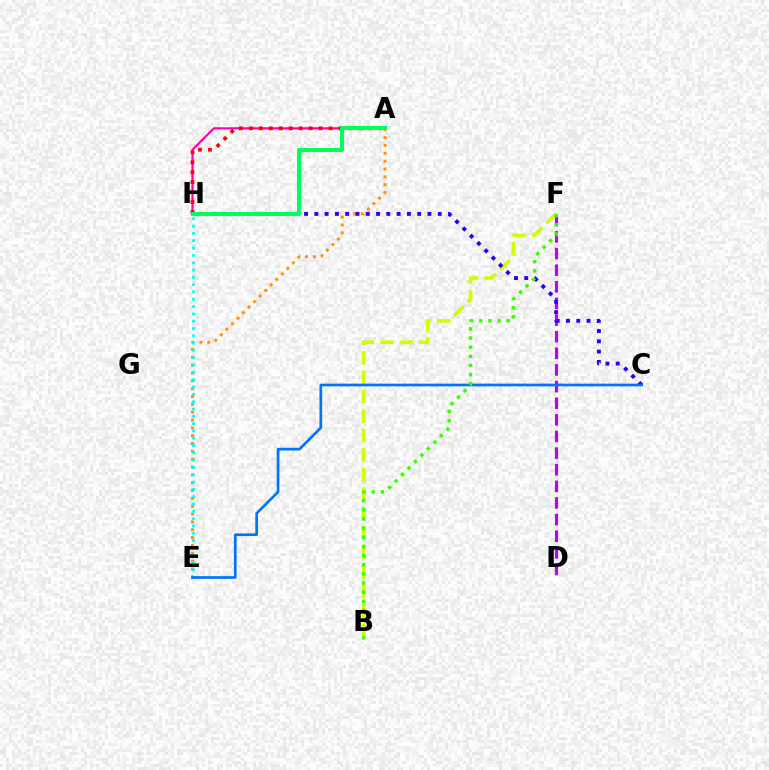{('A', 'E'): [{'color': '#ff9400', 'line_style': 'dotted', 'thickness': 2.13}], ('D', 'F'): [{'color': '#b900ff', 'line_style': 'dashed', 'thickness': 2.26}], ('E', 'H'): [{'color': '#00fff6', 'line_style': 'dotted', 'thickness': 1.99}], ('B', 'F'): [{'color': '#d1ff00', 'line_style': 'dashed', 'thickness': 2.64}, {'color': '#3dff00', 'line_style': 'dotted', 'thickness': 2.48}], ('C', 'H'): [{'color': '#2500ff', 'line_style': 'dotted', 'thickness': 2.79}], ('C', 'E'): [{'color': '#0074ff', 'line_style': 'solid', 'thickness': 1.94}], ('A', 'H'): [{'color': '#ff00ac', 'line_style': 'solid', 'thickness': 1.57}, {'color': '#ff0000', 'line_style': 'dotted', 'thickness': 2.71}, {'color': '#00ff5c', 'line_style': 'solid', 'thickness': 2.92}]}